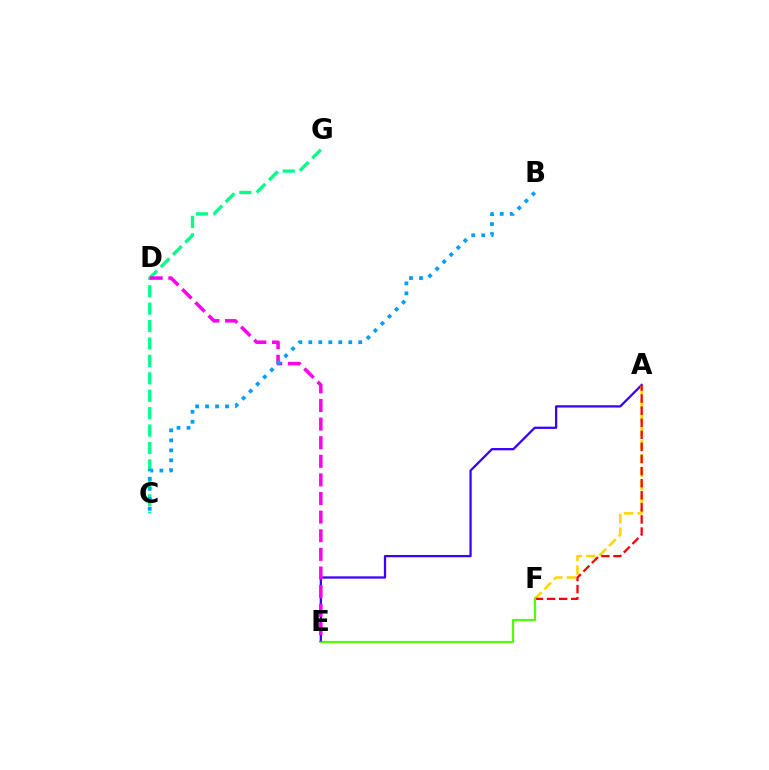{('A', 'E'): [{'color': '#3700ff', 'line_style': 'solid', 'thickness': 1.63}], ('A', 'F'): [{'color': '#ffd500', 'line_style': 'dashed', 'thickness': 1.85}, {'color': '#ff0000', 'line_style': 'dashed', 'thickness': 1.64}], ('E', 'F'): [{'color': '#4fff00', 'line_style': 'solid', 'thickness': 1.59}], ('C', 'G'): [{'color': '#00ff86', 'line_style': 'dashed', 'thickness': 2.37}], ('D', 'E'): [{'color': '#ff00ed', 'line_style': 'dashed', 'thickness': 2.53}], ('B', 'C'): [{'color': '#009eff', 'line_style': 'dotted', 'thickness': 2.71}]}